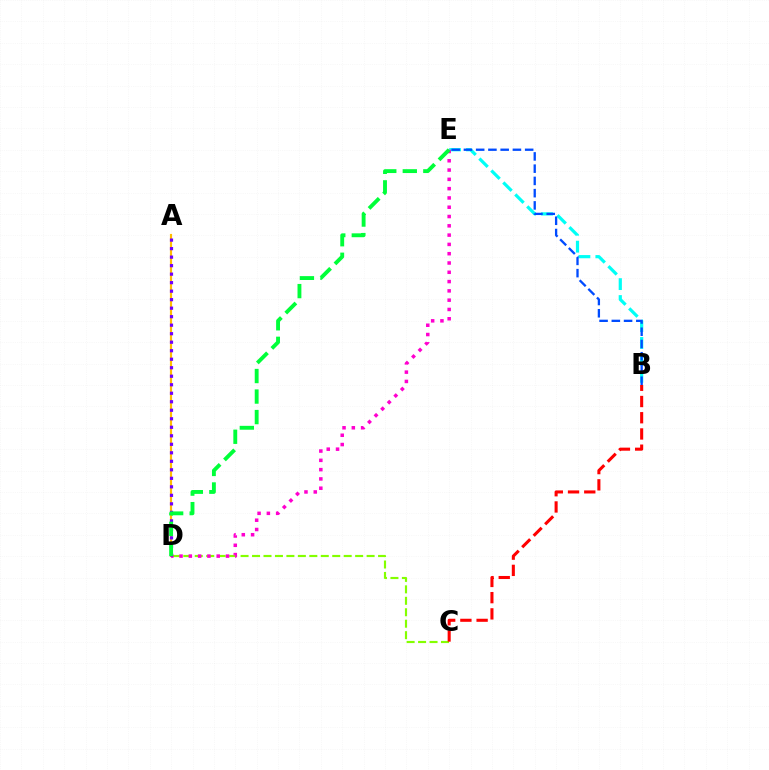{('B', 'E'): [{'color': '#00fff6', 'line_style': 'dashed', 'thickness': 2.3}, {'color': '#004bff', 'line_style': 'dashed', 'thickness': 1.66}], ('A', 'D'): [{'color': '#ffbd00', 'line_style': 'solid', 'thickness': 1.56}, {'color': '#7200ff', 'line_style': 'dotted', 'thickness': 2.31}], ('C', 'D'): [{'color': '#84ff00', 'line_style': 'dashed', 'thickness': 1.56}], ('D', 'E'): [{'color': '#ff00cf', 'line_style': 'dotted', 'thickness': 2.52}, {'color': '#00ff39', 'line_style': 'dashed', 'thickness': 2.79}], ('B', 'C'): [{'color': '#ff0000', 'line_style': 'dashed', 'thickness': 2.2}]}